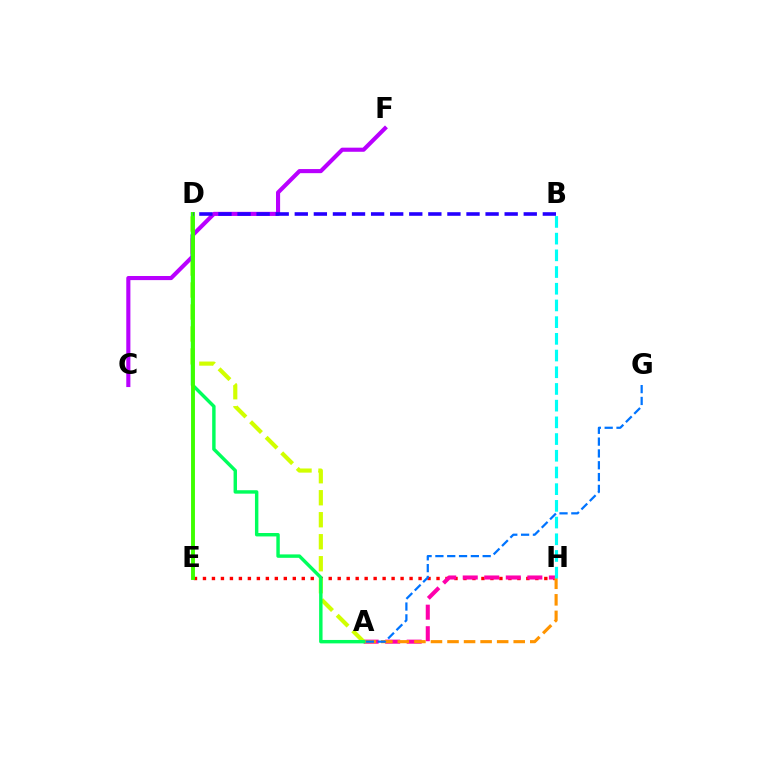{('E', 'H'): [{'color': '#ff0000', 'line_style': 'dotted', 'thickness': 2.44}], ('A', 'H'): [{'color': '#ff00ac', 'line_style': 'dashed', 'thickness': 2.93}, {'color': '#ff9400', 'line_style': 'dashed', 'thickness': 2.25}], ('A', 'D'): [{'color': '#d1ff00', 'line_style': 'dashed', 'thickness': 2.99}, {'color': '#00ff5c', 'line_style': 'solid', 'thickness': 2.47}], ('A', 'G'): [{'color': '#0074ff', 'line_style': 'dashed', 'thickness': 1.61}], ('C', 'F'): [{'color': '#b900ff', 'line_style': 'solid', 'thickness': 2.96}], ('B', 'H'): [{'color': '#00fff6', 'line_style': 'dashed', 'thickness': 2.27}], ('D', 'E'): [{'color': '#3dff00', 'line_style': 'solid', 'thickness': 2.8}], ('B', 'D'): [{'color': '#2500ff', 'line_style': 'dashed', 'thickness': 2.59}]}